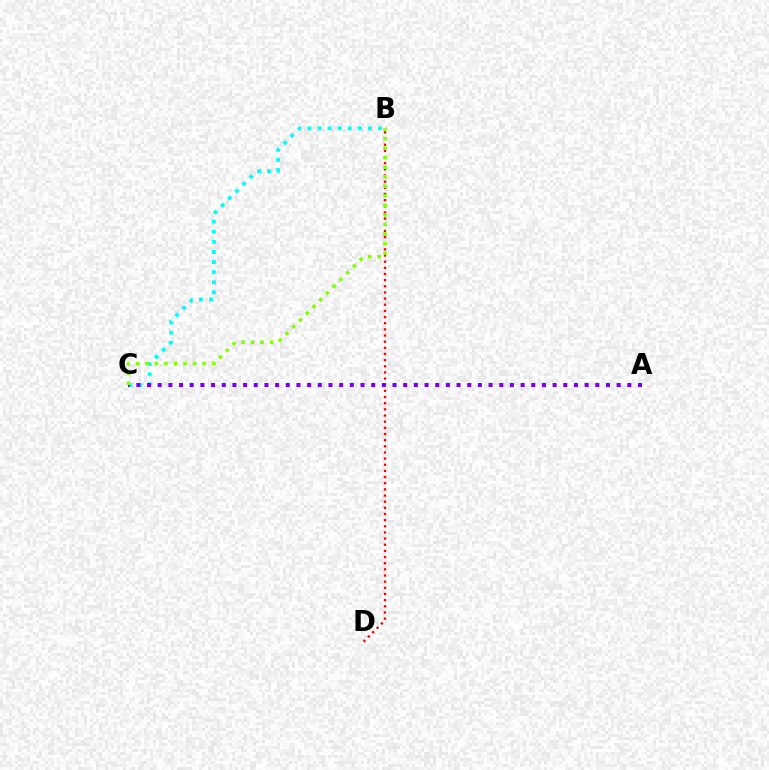{('B', 'C'): [{'color': '#00fff6', 'line_style': 'dotted', 'thickness': 2.74}, {'color': '#84ff00', 'line_style': 'dotted', 'thickness': 2.59}], ('B', 'D'): [{'color': '#ff0000', 'line_style': 'dotted', 'thickness': 1.67}], ('A', 'C'): [{'color': '#7200ff', 'line_style': 'dotted', 'thickness': 2.9}]}